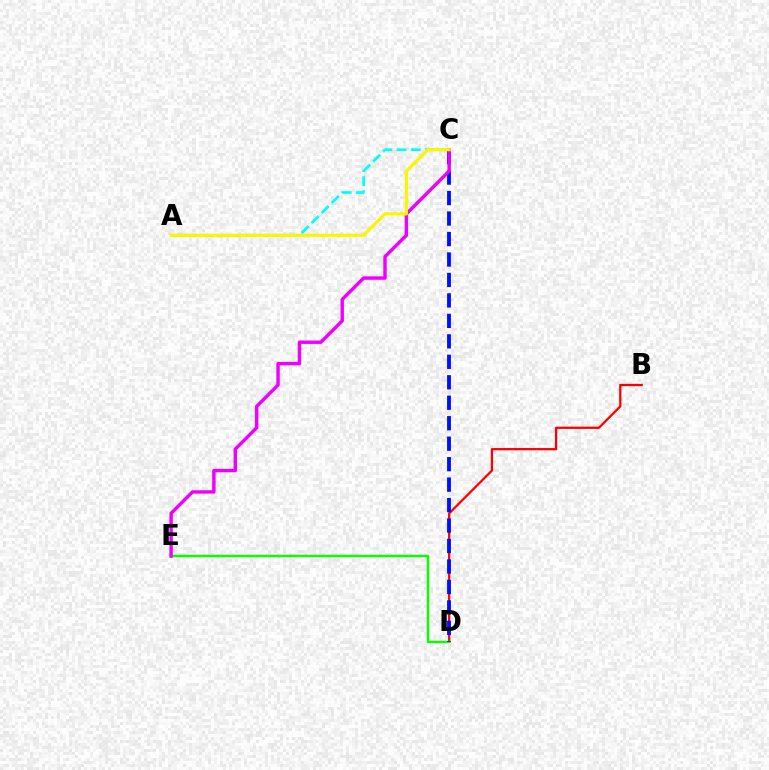{('B', 'D'): [{'color': '#ff0000', 'line_style': 'solid', 'thickness': 1.62}], ('D', 'E'): [{'color': '#08ff00', 'line_style': 'solid', 'thickness': 1.73}], ('A', 'C'): [{'color': '#00fff6', 'line_style': 'dashed', 'thickness': 1.93}, {'color': '#fcf500', 'line_style': 'solid', 'thickness': 2.28}], ('C', 'D'): [{'color': '#0010ff', 'line_style': 'dashed', 'thickness': 2.78}], ('C', 'E'): [{'color': '#ee00ff', 'line_style': 'solid', 'thickness': 2.45}]}